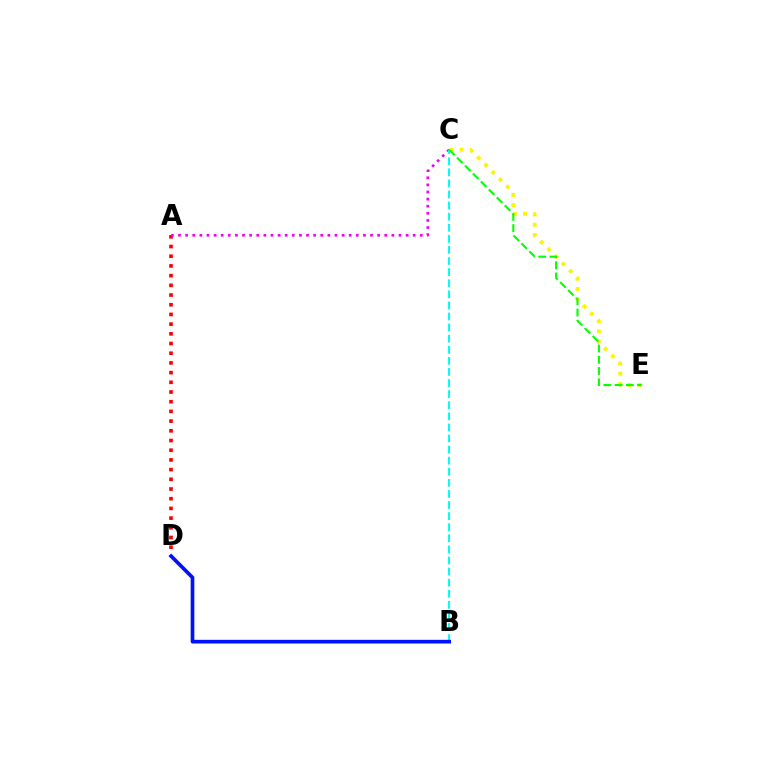{('A', 'D'): [{'color': '#ff0000', 'line_style': 'dotted', 'thickness': 2.64}], ('A', 'C'): [{'color': '#ee00ff', 'line_style': 'dotted', 'thickness': 1.93}], ('C', 'E'): [{'color': '#fcf500', 'line_style': 'dotted', 'thickness': 2.78}, {'color': '#08ff00', 'line_style': 'dashed', 'thickness': 1.53}], ('B', 'C'): [{'color': '#00fff6', 'line_style': 'dashed', 'thickness': 1.51}], ('B', 'D'): [{'color': '#0010ff', 'line_style': 'solid', 'thickness': 2.65}]}